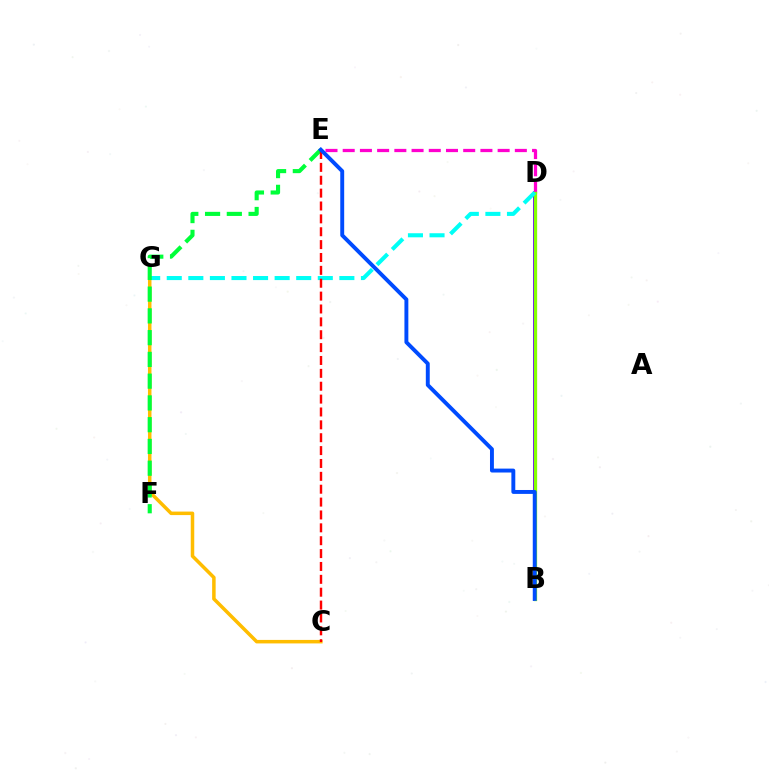{('B', 'D'): [{'color': '#7200ff', 'line_style': 'solid', 'thickness': 2.83}, {'color': '#84ff00', 'line_style': 'solid', 'thickness': 2.37}], ('D', 'E'): [{'color': '#ff00cf', 'line_style': 'dashed', 'thickness': 2.34}], ('C', 'G'): [{'color': '#ffbd00', 'line_style': 'solid', 'thickness': 2.52}], ('D', 'G'): [{'color': '#00fff6', 'line_style': 'dashed', 'thickness': 2.93}], ('E', 'F'): [{'color': '#00ff39', 'line_style': 'dashed', 'thickness': 2.96}], ('C', 'E'): [{'color': '#ff0000', 'line_style': 'dashed', 'thickness': 1.75}], ('B', 'E'): [{'color': '#004bff', 'line_style': 'solid', 'thickness': 2.82}]}